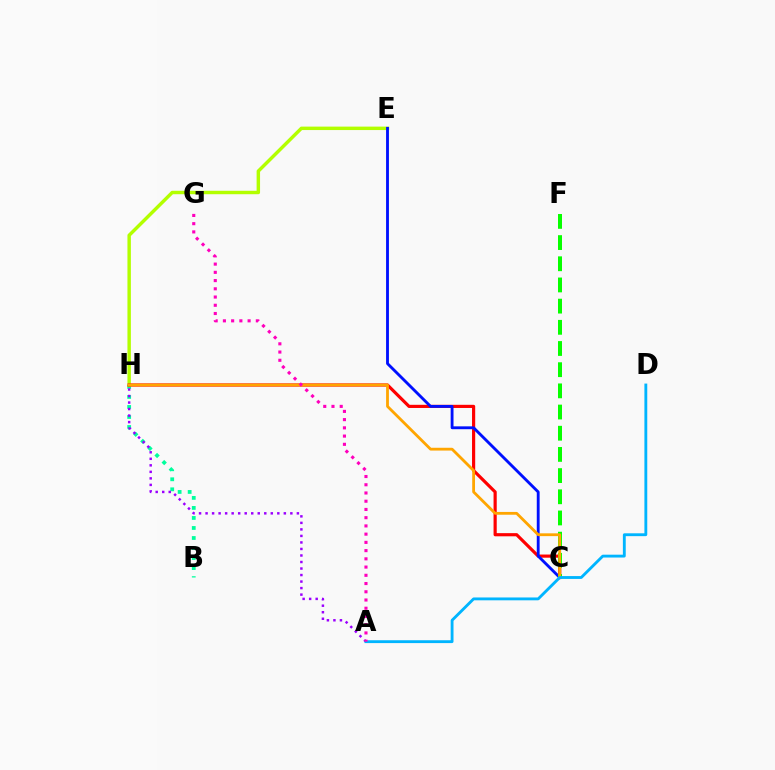{('B', 'H'): [{'color': '#00ff9d', 'line_style': 'dotted', 'thickness': 2.72}], ('E', 'H'): [{'color': '#b3ff00', 'line_style': 'solid', 'thickness': 2.48}], ('C', 'H'): [{'color': '#ff0000', 'line_style': 'solid', 'thickness': 2.28}, {'color': '#ffa500', 'line_style': 'solid', 'thickness': 2.02}], ('C', 'E'): [{'color': '#0010ff', 'line_style': 'solid', 'thickness': 2.05}], ('C', 'F'): [{'color': '#08ff00', 'line_style': 'dashed', 'thickness': 2.88}], ('A', 'H'): [{'color': '#9b00ff', 'line_style': 'dotted', 'thickness': 1.77}], ('A', 'D'): [{'color': '#00b5ff', 'line_style': 'solid', 'thickness': 2.05}], ('A', 'G'): [{'color': '#ff00bd', 'line_style': 'dotted', 'thickness': 2.24}]}